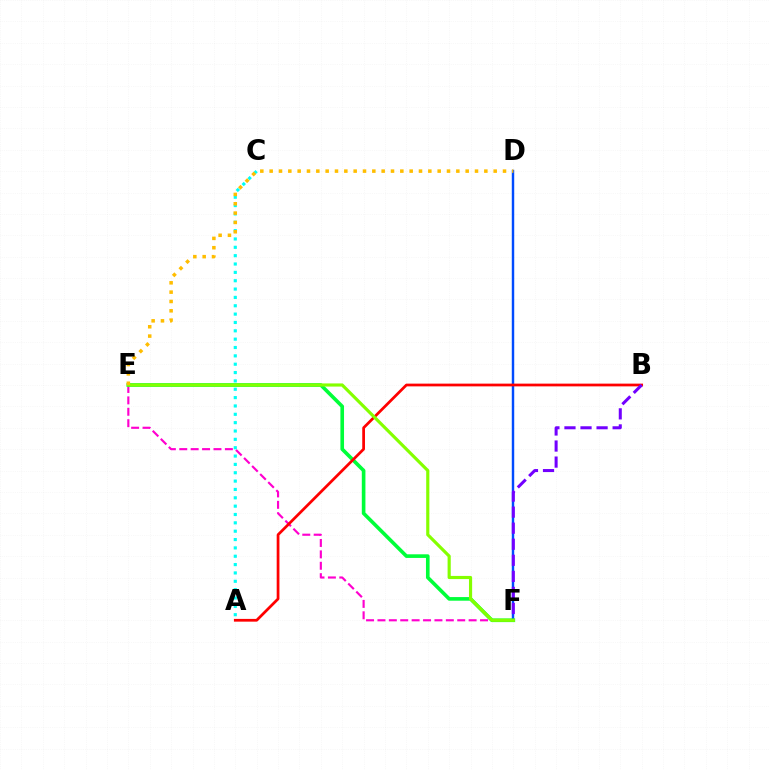{('E', 'F'): [{'color': '#ff00cf', 'line_style': 'dashed', 'thickness': 1.55}, {'color': '#00ff39', 'line_style': 'solid', 'thickness': 2.61}, {'color': '#84ff00', 'line_style': 'solid', 'thickness': 2.27}], ('D', 'F'): [{'color': '#004bff', 'line_style': 'solid', 'thickness': 1.75}], ('A', 'B'): [{'color': '#ff0000', 'line_style': 'solid', 'thickness': 1.97}], ('A', 'C'): [{'color': '#00fff6', 'line_style': 'dotted', 'thickness': 2.27}], ('B', 'F'): [{'color': '#7200ff', 'line_style': 'dashed', 'thickness': 2.18}], ('D', 'E'): [{'color': '#ffbd00', 'line_style': 'dotted', 'thickness': 2.54}]}